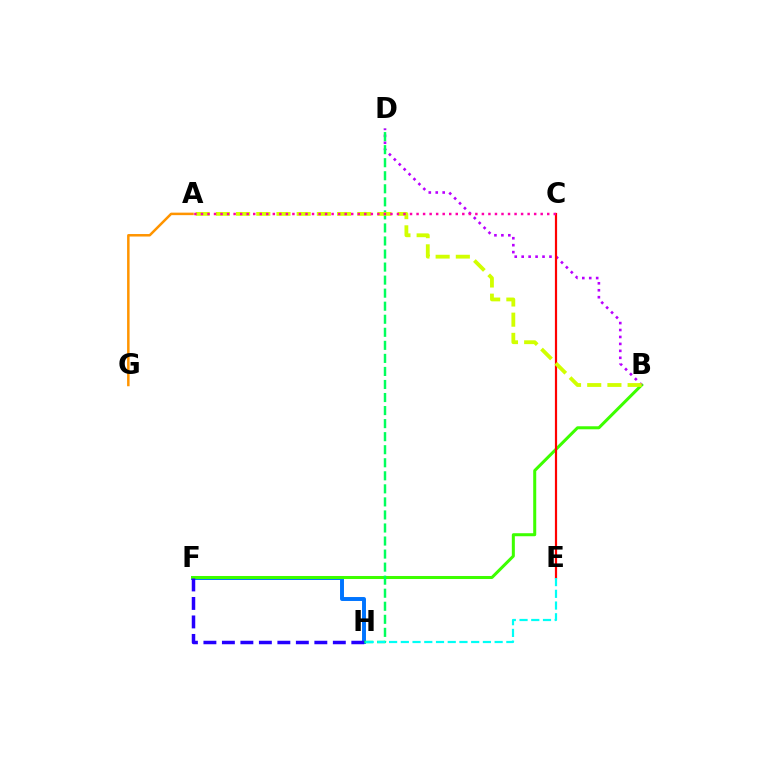{('A', 'G'): [{'color': '#ff9400', 'line_style': 'solid', 'thickness': 1.8}], ('F', 'H'): [{'color': '#0074ff', 'line_style': 'solid', 'thickness': 2.84}, {'color': '#2500ff', 'line_style': 'dashed', 'thickness': 2.51}], ('B', 'F'): [{'color': '#3dff00', 'line_style': 'solid', 'thickness': 2.18}], ('B', 'D'): [{'color': '#b900ff', 'line_style': 'dotted', 'thickness': 1.89}], ('C', 'E'): [{'color': '#ff0000', 'line_style': 'solid', 'thickness': 1.58}], ('D', 'H'): [{'color': '#00ff5c', 'line_style': 'dashed', 'thickness': 1.77}], ('A', 'B'): [{'color': '#d1ff00', 'line_style': 'dashed', 'thickness': 2.74}], ('E', 'H'): [{'color': '#00fff6', 'line_style': 'dashed', 'thickness': 1.59}], ('A', 'C'): [{'color': '#ff00ac', 'line_style': 'dotted', 'thickness': 1.78}]}